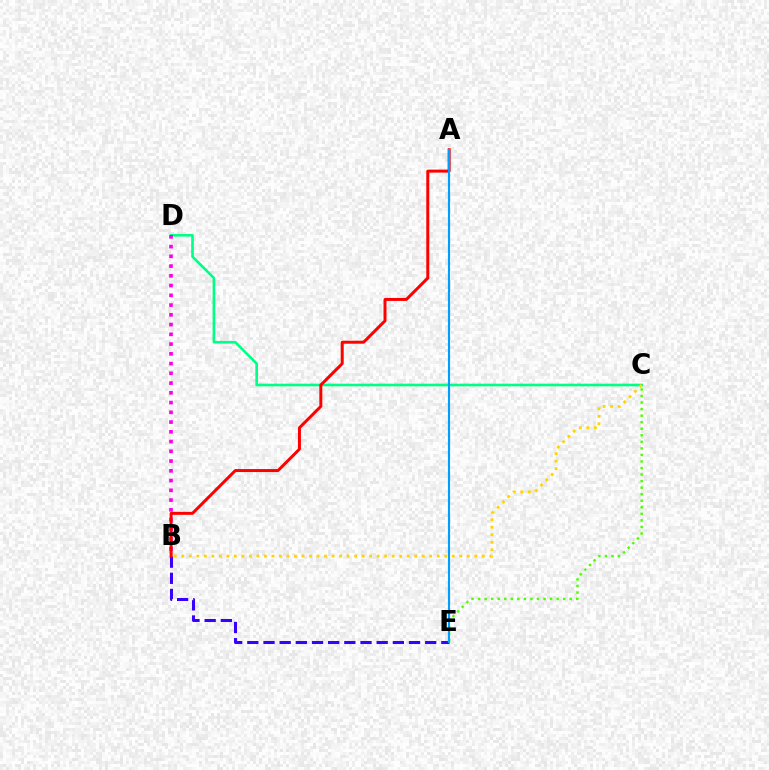{('C', 'D'): [{'color': '#00ff86', 'line_style': 'solid', 'thickness': 1.89}], ('B', 'E'): [{'color': '#3700ff', 'line_style': 'dashed', 'thickness': 2.2}], ('C', 'E'): [{'color': '#4fff00', 'line_style': 'dotted', 'thickness': 1.78}], ('B', 'D'): [{'color': '#ff00ed', 'line_style': 'dotted', 'thickness': 2.65}], ('A', 'B'): [{'color': '#ff0000', 'line_style': 'solid', 'thickness': 2.15}], ('A', 'E'): [{'color': '#009eff', 'line_style': 'solid', 'thickness': 1.54}], ('B', 'C'): [{'color': '#ffd500', 'line_style': 'dotted', 'thickness': 2.04}]}